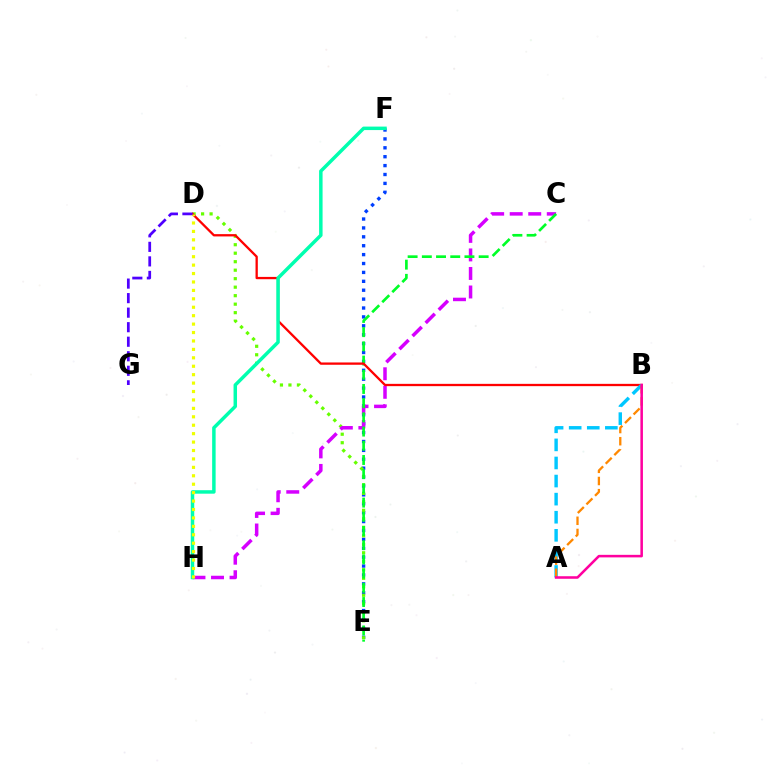{('E', 'F'): [{'color': '#003fff', 'line_style': 'dotted', 'thickness': 2.42}], ('D', 'E'): [{'color': '#66ff00', 'line_style': 'dotted', 'thickness': 2.31}], ('C', 'H'): [{'color': '#d600ff', 'line_style': 'dashed', 'thickness': 2.52}], ('C', 'E'): [{'color': '#00ff27', 'line_style': 'dashed', 'thickness': 1.93}], ('B', 'D'): [{'color': '#ff0000', 'line_style': 'solid', 'thickness': 1.66}], ('F', 'H'): [{'color': '#00ffaf', 'line_style': 'solid', 'thickness': 2.5}], ('A', 'B'): [{'color': '#00c7ff', 'line_style': 'dashed', 'thickness': 2.46}, {'color': '#ff8800', 'line_style': 'dashed', 'thickness': 1.65}, {'color': '#ff00a0', 'line_style': 'solid', 'thickness': 1.83}], ('D', 'H'): [{'color': '#eeff00', 'line_style': 'dotted', 'thickness': 2.29}], ('D', 'G'): [{'color': '#4f00ff', 'line_style': 'dashed', 'thickness': 1.97}]}